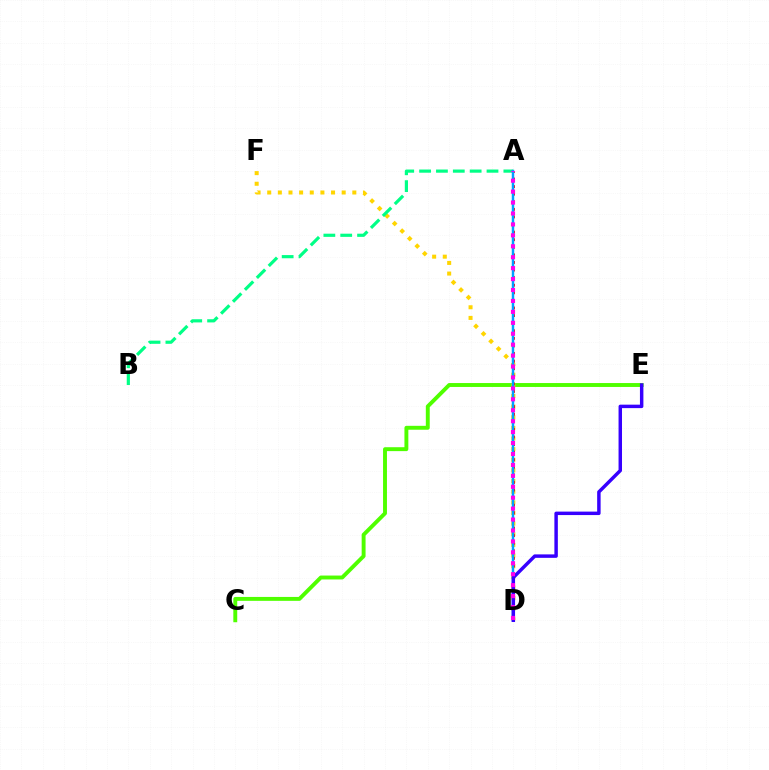{('C', 'E'): [{'color': '#4fff00', 'line_style': 'solid', 'thickness': 2.81}], ('D', 'F'): [{'color': '#ffd500', 'line_style': 'dotted', 'thickness': 2.89}], ('A', 'B'): [{'color': '#00ff86', 'line_style': 'dashed', 'thickness': 2.29}], ('A', 'D'): [{'color': '#ff0000', 'line_style': 'dotted', 'thickness': 2.06}, {'color': '#009eff', 'line_style': 'solid', 'thickness': 1.77}, {'color': '#ff00ed', 'line_style': 'dotted', 'thickness': 2.97}], ('D', 'E'): [{'color': '#3700ff', 'line_style': 'solid', 'thickness': 2.49}]}